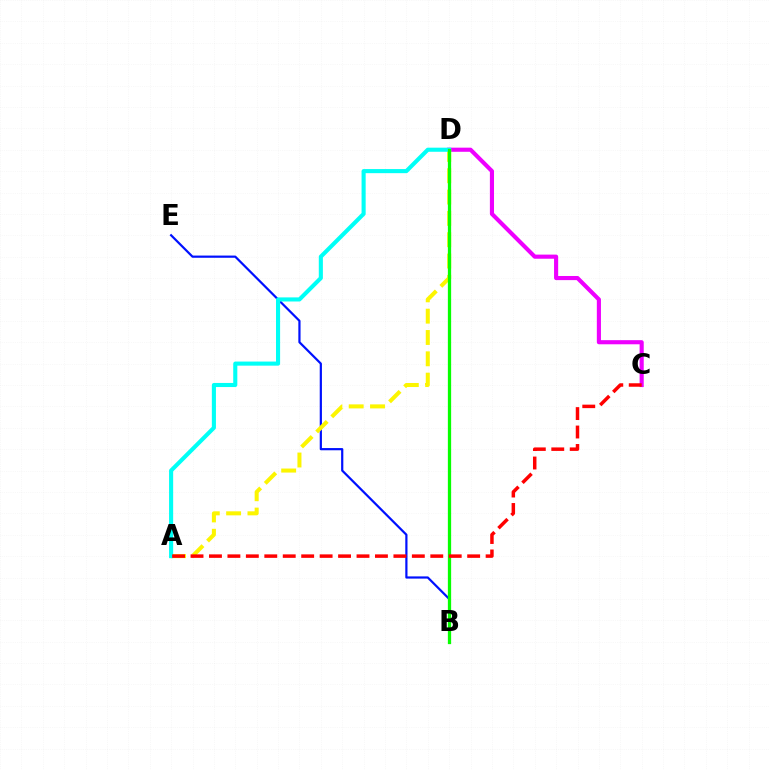{('C', 'D'): [{'color': '#ee00ff', 'line_style': 'solid', 'thickness': 2.97}], ('B', 'E'): [{'color': '#0010ff', 'line_style': 'solid', 'thickness': 1.59}], ('A', 'D'): [{'color': '#fcf500', 'line_style': 'dashed', 'thickness': 2.9}, {'color': '#00fff6', 'line_style': 'solid', 'thickness': 2.95}], ('B', 'D'): [{'color': '#08ff00', 'line_style': 'solid', 'thickness': 2.36}], ('A', 'C'): [{'color': '#ff0000', 'line_style': 'dashed', 'thickness': 2.51}]}